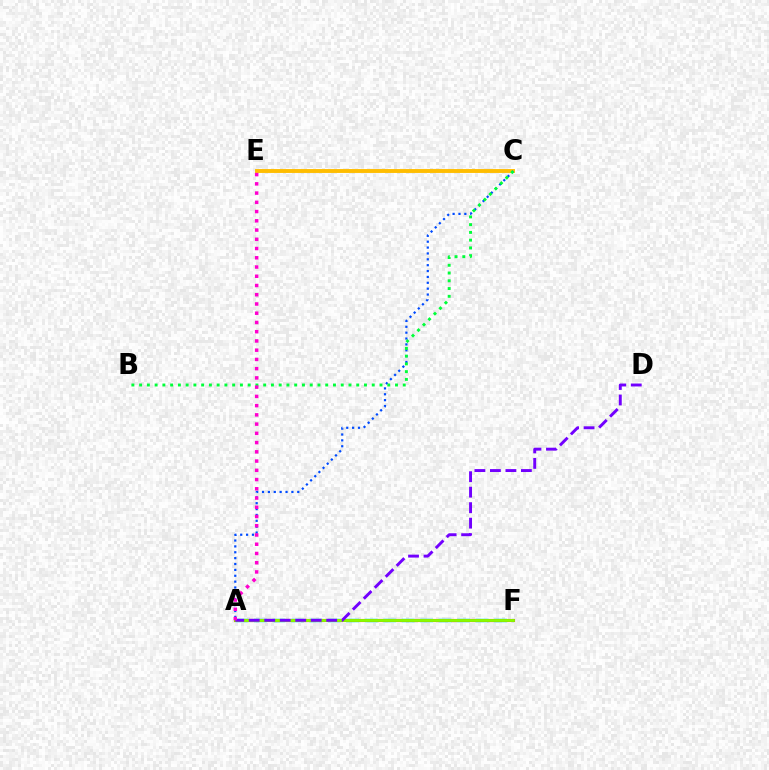{('C', 'E'): [{'color': '#ffbd00', 'line_style': 'solid', 'thickness': 2.8}], ('A', 'C'): [{'color': '#004bff', 'line_style': 'dotted', 'thickness': 1.6}], ('A', 'F'): [{'color': '#00fff6', 'line_style': 'dashed', 'thickness': 2.51}, {'color': '#ff0000', 'line_style': 'solid', 'thickness': 2.22}, {'color': '#84ff00', 'line_style': 'solid', 'thickness': 2.04}], ('B', 'C'): [{'color': '#00ff39', 'line_style': 'dotted', 'thickness': 2.11}], ('A', 'D'): [{'color': '#7200ff', 'line_style': 'dashed', 'thickness': 2.1}], ('A', 'E'): [{'color': '#ff00cf', 'line_style': 'dotted', 'thickness': 2.51}]}